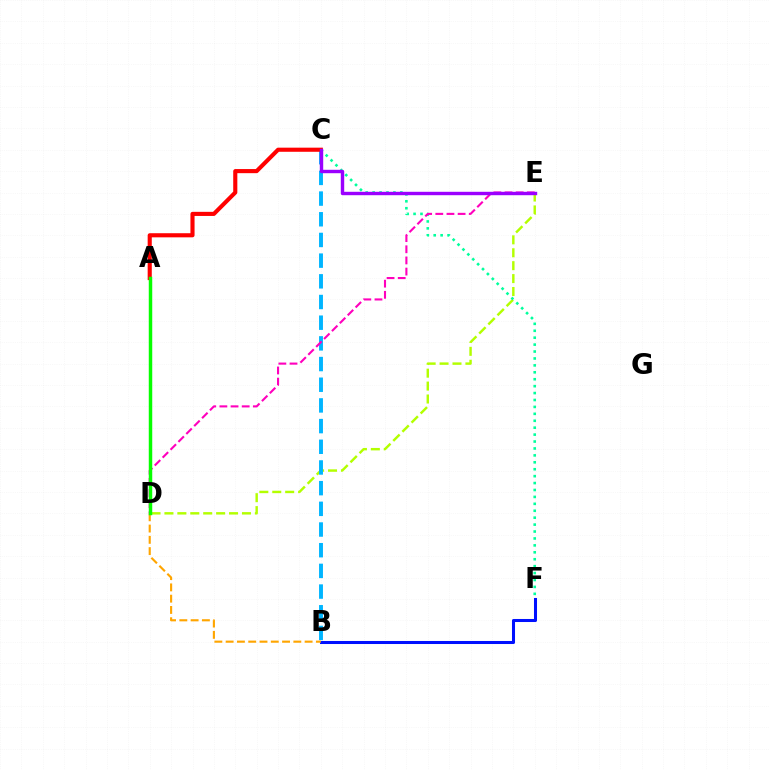{('D', 'E'): [{'color': '#b3ff00', 'line_style': 'dashed', 'thickness': 1.76}, {'color': '#ff00bd', 'line_style': 'dashed', 'thickness': 1.52}], ('B', 'F'): [{'color': '#0010ff', 'line_style': 'solid', 'thickness': 2.19}], ('B', 'C'): [{'color': '#00b5ff', 'line_style': 'dashed', 'thickness': 2.81}], ('C', 'F'): [{'color': '#00ff9d', 'line_style': 'dotted', 'thickness': 1.88}], ('A', 'C'): [{'color': '#ff0000', 'line_style': 'solid', 'thickness': 2.96}], ('B', 'D'): [{'color': '#ffa500', 'line_style': 'dashed', 'thickness': 1.53}], ('C', 'E'): [{'color': '#9b00ff', 'line_style': 'solid', 'thickness': 2.45}], ('A', 'D'): [{'color': '#08ff00', 'line_style': 'solid', 'thickness': 2.5}]}